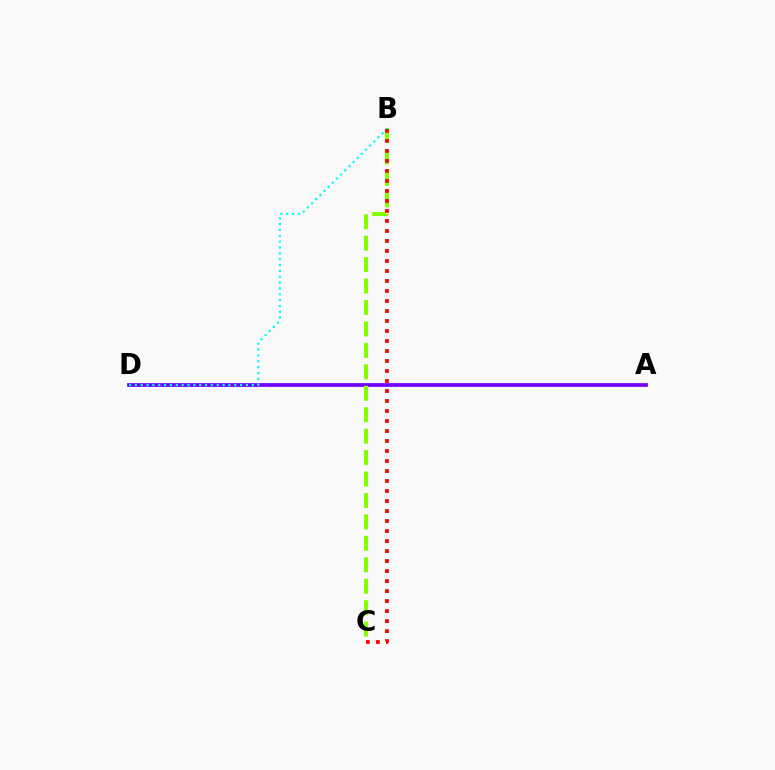{('A', 'D'): [{'color': '#7200ff', 'line_style': 'solid', 'thickness': 2.68}], ('B', 'C'): [{'color': '#84ff00', 'line_style': 'dashed', 'thickness': 2.91}, {'color': '#ff0000', 'line_style': 'dotted', 'thickness': 2.72}], ('B', 'D'): [{'color': '#00fff6', 'line_style': 'dotted', 'thickness': 1.59}]}